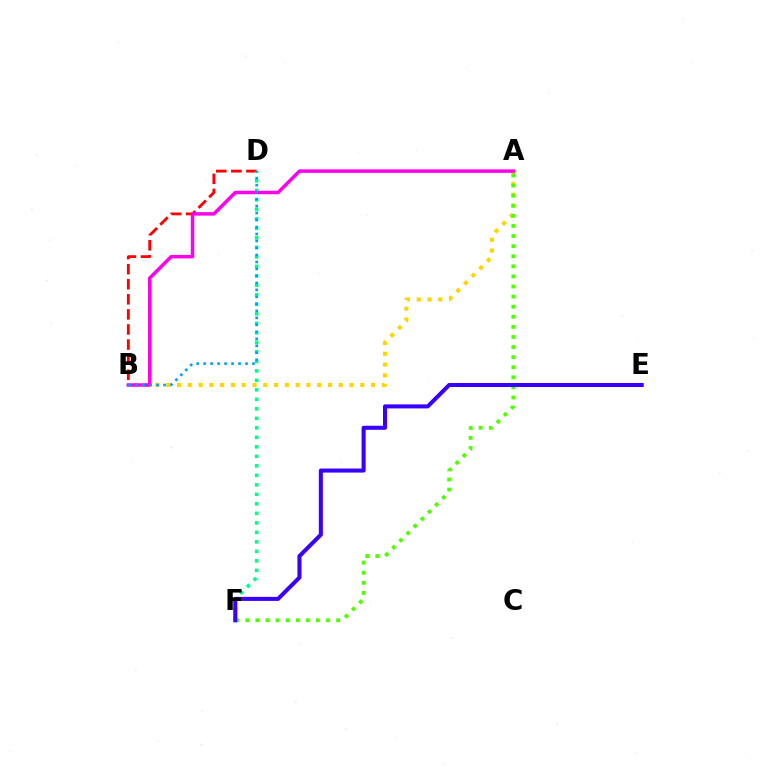{('B', 'D'): [{'color': '#ff0000', 'line_style': 'dashed', 'thickness': 2.05}, {'color': '#009eff', 'line_style': 'dotted', 'thickness': 1.9}], ('A', 'B'): [{'color': '#ffd500', 'line_style': 'dotted', 'thickness': 2.93}, {'color': '#ff00ed', 'line_style': 'solid', 'thickness': 2.5}], ('A', 'F'): [{'color': '#4fff00', 'line_style': 'dotted', 'thickness': 2.74}], ('D', 'F'): [{'color': '#00ff86', 'line_style': 'dotted', 'thickness': 2.58}], ('E', 'F'): [{'color': '#3700ff', 'line_style': 'solid', 'thickness': 2.9}]}